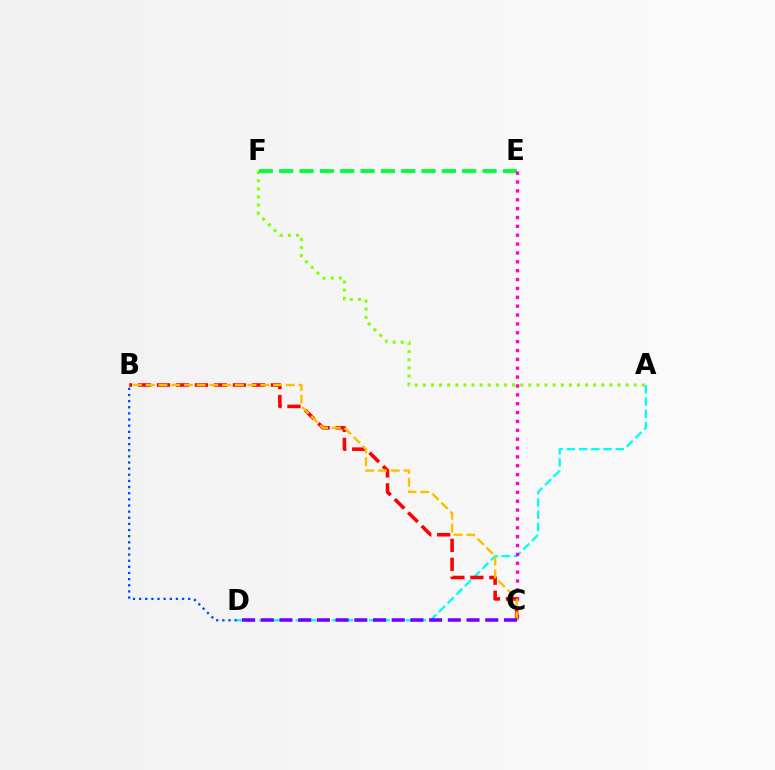{('A', 'D'): [{'color': '#00fff6', 'line_style': 'dashed', 'thickness': 1.66}], ('A', 'F'): [{'color': '#84ff00', 'line_style': 'dotted', 'thickness': 2.2}], ('E', 'F'): [{'color': '#00ff39', 'line_style': 'dashed', 'thickness': 2.76}], ('C', 'E'): [{'color': '#ff00cf', 'line_style': 'dotted', 'thickness': 2.41}], ('B', 'C'): [{'color': '#ff0000', 'line_style': 'dashed', 'thickness': 2.58}, {'color': '#ffbd00', 'line_style': 'dashed', 'thickness': 1.73}], ('B', 'D'): [{'color': '#004bff', 'line_style': 'dotted', 'thickness': 1.67}], ('C', 'D'): [{'color': '#7200ff', 'line_style': 'dashed', 'thickness': 2.54}]}